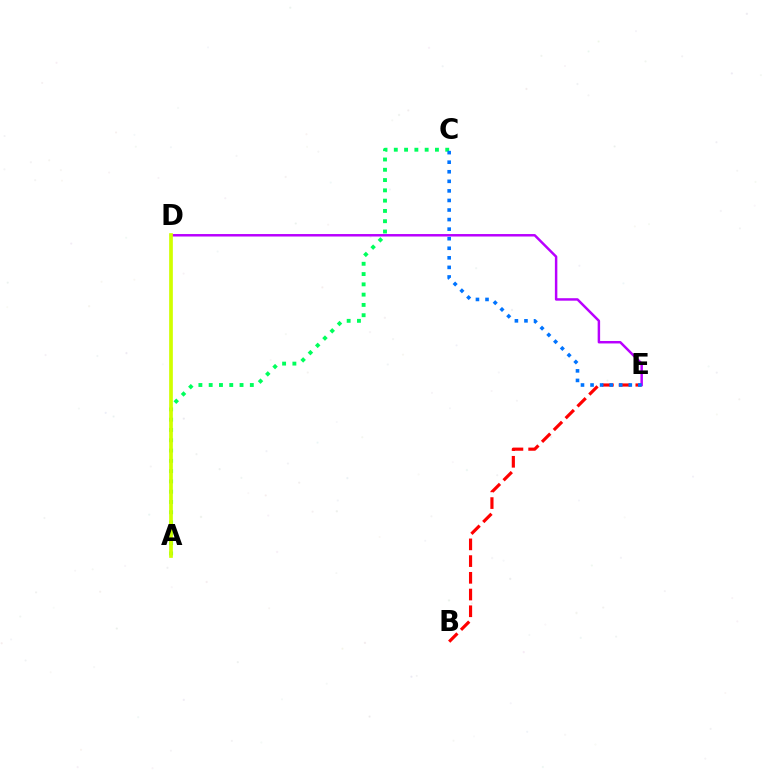{('B', 'E'): [{'color': '#ff0000', 'line_style': 'dashed', 'thickness': 2.27}], ('A', 'C'): [{'color': '#00ff5c', 'line_style': 'dotted', 'thickness': 2.79}], ('D', 'E'): [{'color': '#b900ff', 'line_style': 'solid', 'thickness': 1.78}], ('A', 'D'): [{'color': '#d1ff00', 'line_style': 'solid', 'thickness': 2.66}], ('C', 'E'): [{'color': '#0074ff', 'line_style': 'dotted', 'thickness': 2.6}]}